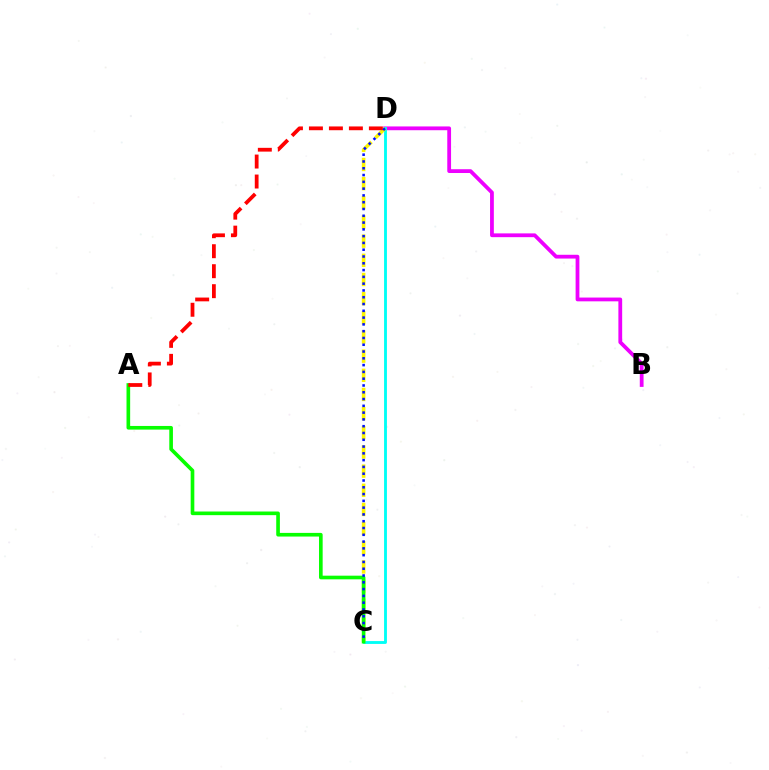{('B', 'D'): [{'color': '#ee00ff', 'line_style': 'solid', 'thickness': 2.72}], ('C', 'D'): [{'color': '#00fff6', 'line_style': 'solid', 'thickness': 2.06}, {'color': '#fcf500', 'line_style': 'dashed', 'thickness': 2.6}, {'color': '#0010ff', 'line_style': 'dotted', 'thickness': 1.84}], ('A', 'C'): [{'color': '#08ff00', 'line_style': 'solid', 'thickness': 2.63}], ('A', 'D'): [{'color': '#ff0000', 'line_style': 'dashed', 'thickness': 2.71}]}